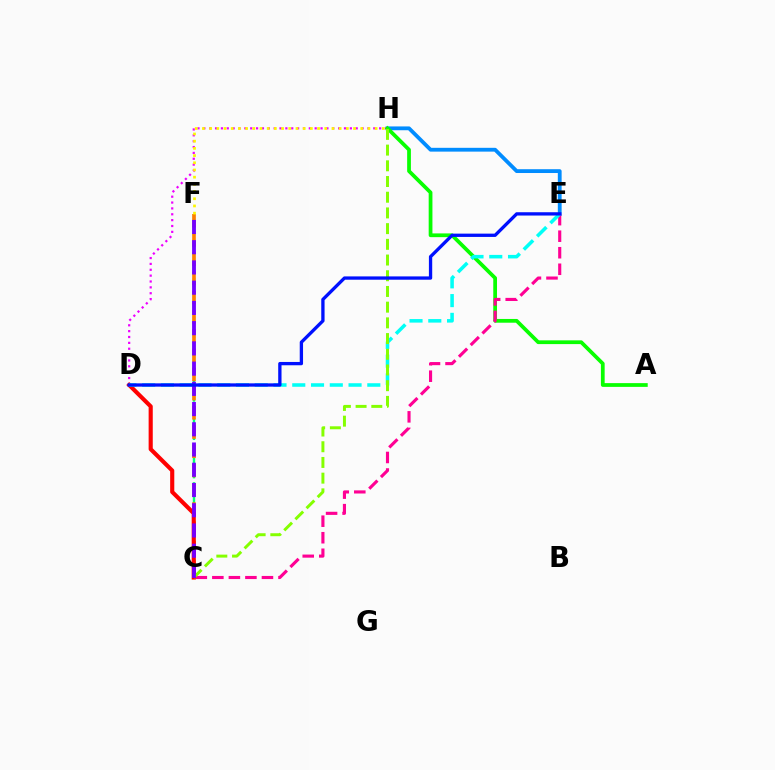{('C', 'F'): [{'color': '#00ff74', 'line_style': 'dashed', 'thickness': 1.74}, {'color': '#ff7c00', 'line_style': 'dashed', 'thickness': 2.61}, {'color': '#7200ff', 'line_style': 'dashed', 'thickness': 2.75}], ('E', 'H'): [{'color': '#008cff', 'line_style': 'solid', 'thickness': 2.74}], ('D', 'H'): [{'color': '#ee00ff', 'line_style': 'dotted', 'thickness': 1.59}], ('F', 'H'): [{'color': '#fcf500', 'line_style': 'dotted', 'thickness': 1.96}], ('A', 'H'): [{'color': '#08ff00', 'line_style': 'solid', 'thickness': 2.7}], ('C', 'E'): [{'color': '#ff0094', 'line_style': 'dashed', 'thickness': 2.25}], ('C', 'D'): [{'color': '#ff0000', 'line_style': 'solid', 'thickness': 2.97}], ('D', 'E'): [{'color': '#00fff6', 'line_style': 'dashed', 'thickness': 2.55}, {'color': '#0010ff', 'line_style': 'solid', 'thickness': 2.38}], ('C', 'H'): [{'color': '#84ff00', 'line_style': 'dashed', 'thickness': 2.13}]}